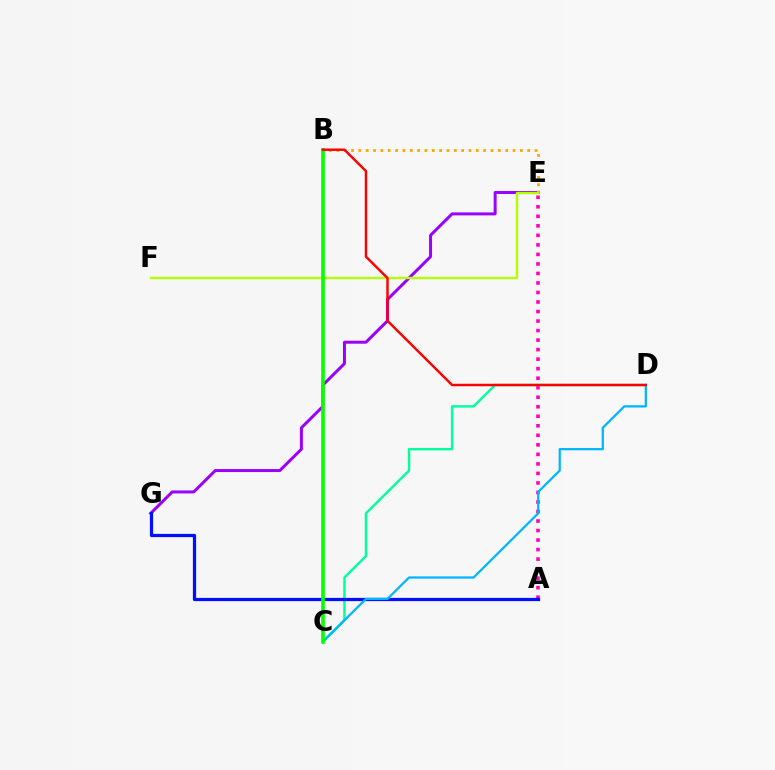{('A', 'E'): [{'color': '#ff00bd', 'line_style': 'dotted', 'thickness': 2.59}], ('E', 'G'): [{'color': '#9b00ff', 'line_style': 'solid', 'thickness': 2.14}], ('C', 'D'): [{'color': '#00ff9d', 'line_style': 'solid', 'thickness': 1.75}, {'color': '#00b5ff', 'line_style': 'solid', 'thickness': 1.61}], ('A', 'G'): [{'color': '#0010ff', 'line_style': 'solid', 'thickness': 2.34}], ('B', 'E'): [{'color': '#ffa500', 'line_style': 'dotted', 'thickness': 1.99}], ('E', 'F'): [{'color': '#b3ff00', 'line_style': 'solid', 'thickness': 1.71}], ('B', 'C'): [{'color': '#08ff00', 'line_style': 'solid', 'thickness': 2.63}], ('B', 'D'): [{'color': '#ff0000', 'line_style': 'solid', 'thickness': 1.76}]}